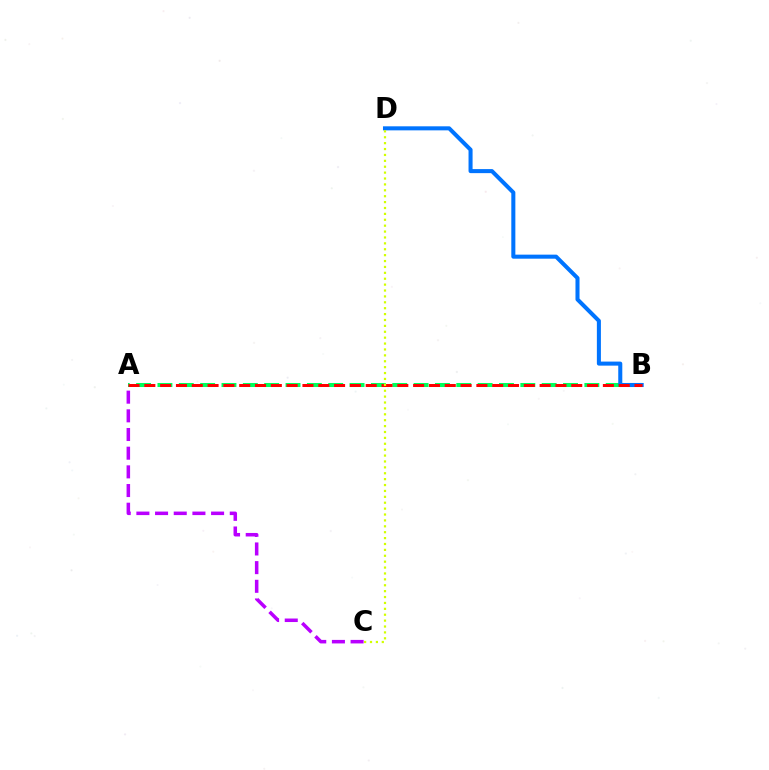{('A', 'B'): [{'color': '#00ff5c', 'line_style': 'dashed', 'thickness': 2.9}, {'color': '#ff0000', 'line_style': 'dashed', 'thickness': 2.15}], ('B', 'D'): [{'color': '#0074ff', 'line_style': 'solid', 'thickness': 2.91}], ('A', 'C'): [{'color': '#b900ff', 'line_style': 'dashed', 'thickness': 2.54}], ('C', 'D'): [{'color': '#d1ff00', 'line_style': 'dotted', 'thickness': 1.6}]}